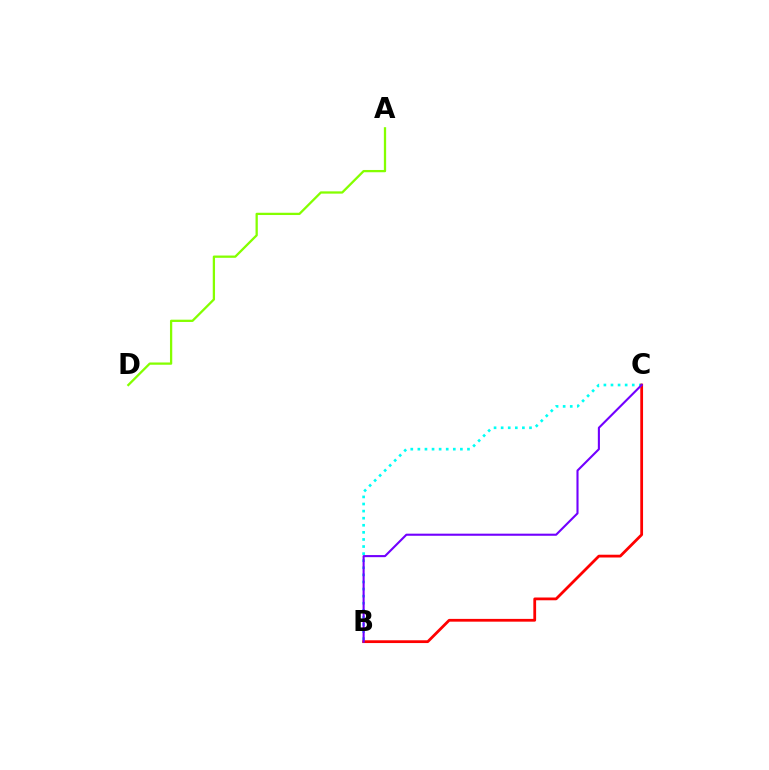{('B', 'C'): [{'color': '#00fff6', 'line_style': 'dotted', 'thickness': 1.93}, {'color': '#ff0000', 'line_style': 'solid', 'thickness': 2.0}, {'color': '#7200ff', 'line_style': 'solid', 'thickness': 1.52}], ('A', 'D'): [{'color': '#84ff00', 'line_style': 'solid', 'thickness': 1.64}]}